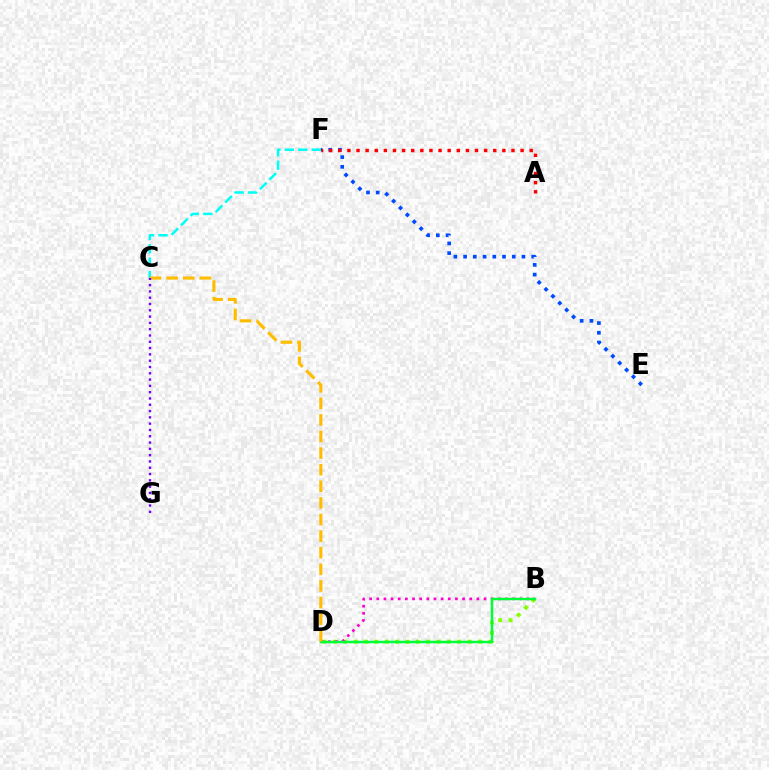{('B', 'D'): [{'color': '#84ff00', 'line_style': 'dotted', 'thickness': 2.82}, {'color': '#ff00cf', 'line_style': 'dotted', 'thickness': 1.94}, {'color': '#00ff39', 'line_style': 'solid', 'thickness': 1.79}], ('C', 'F'): [{'color': '#00fff6', 'line_style': 'dashed', 'thickness': 1.82}], ('E', 'F'): [{'color': '#004bff', 'line_style': 'dotted', 'thickness': 2.64}], ('A', 'F'): [{'color': '#ff0000', 'line_style': 'dotted', 'thickness': 2.48}], ('C', 'D'): [{'color': '#ffbd00', 'line_style': 'dashed', 'thickness': 2.25}], ('C', 'G'): [{'color': '#7200ff', 'line_style': 'dotted', 'thickness': 1.71}]}